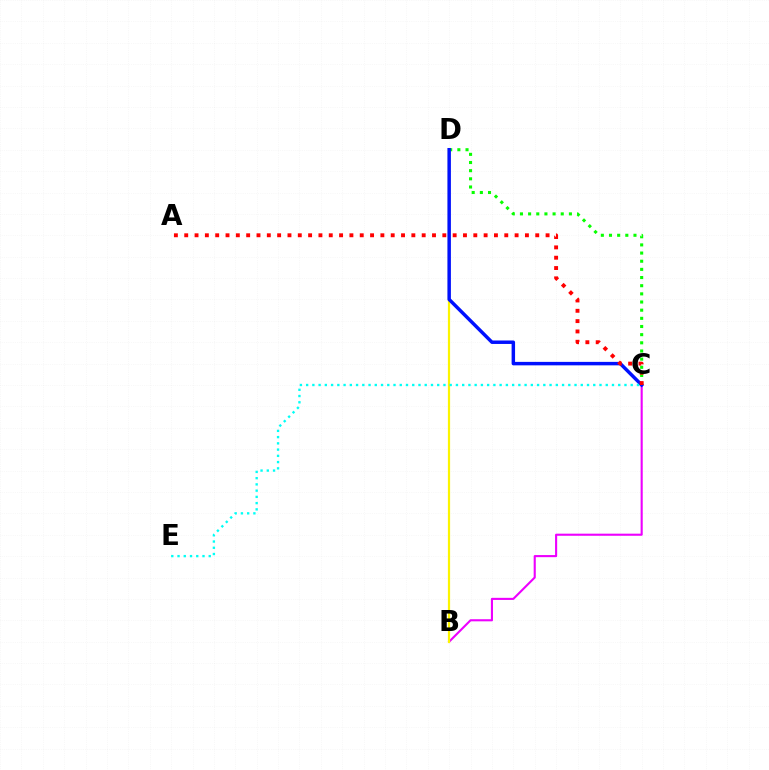{('C', 'D'): [{'color': '#08ff00', 'line_style': 'dotted', 'thickness': 2.22}, {'color': '#0010ff', 'line_style': 'solid', 'thickness': 2.5}], ('B', 'C'): [{'color': '#ee00ff', 'line_style': 'solid', 'thickness': 1.52}], ('B', 'D'): [{'color': '#fcf500', 'line_style': 'solid', 'thickness': 1.59}], ('C', 'E'): [{'color': '#00fff6', 'line_style': 'dotted', 'thickness': 1.7}], ('A', 'C'): [{'color': '#ff0000', 'line_style': 'dotted', 'thickness': 2.81}]}